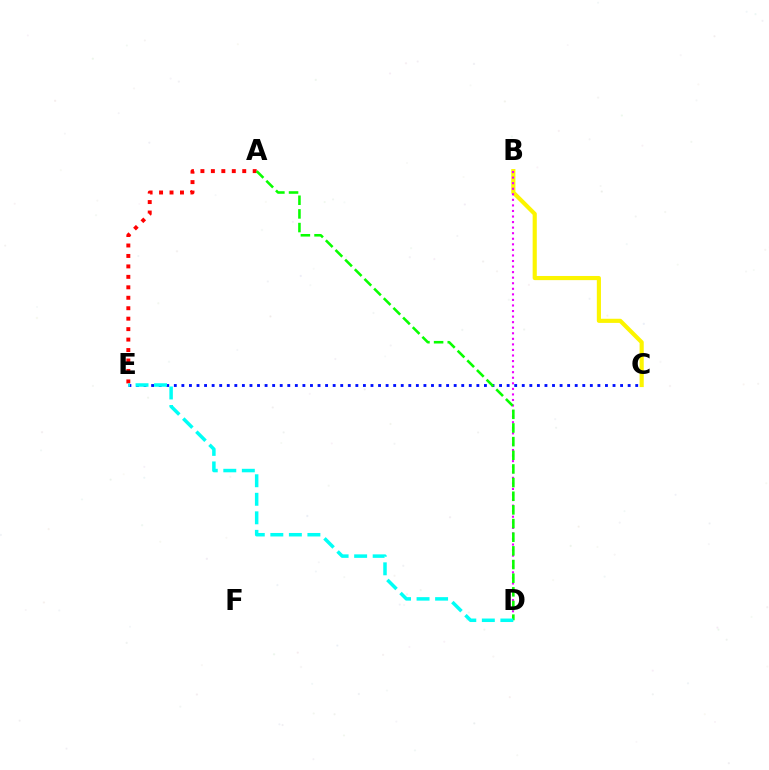{('C', 'E'): [{'color': '#0010ff', 'line_style': 'dotted', 'thickness': 2.06}], ('B', 'C'): [{'color': '#fcf500', 'line_style': 'solid', 'thickness': 2.98}], ('B', 'D'): [{'color': '#ee00ff', 'line_style': 'dotted', 'thickness': 1.51}], ('A', 'E'): [{'color': '#ff0000', 'line_style': 'dotted', 'thickness': 2.84}], ('A', 'D'): [{'color': '#08ff00', 'line_style': 'dashed', 'thickness': 1.86}], ('D', 'E'): [{'color': '#00fff6', 'line_style': 'dashed', 'thickness': 2.52}]}